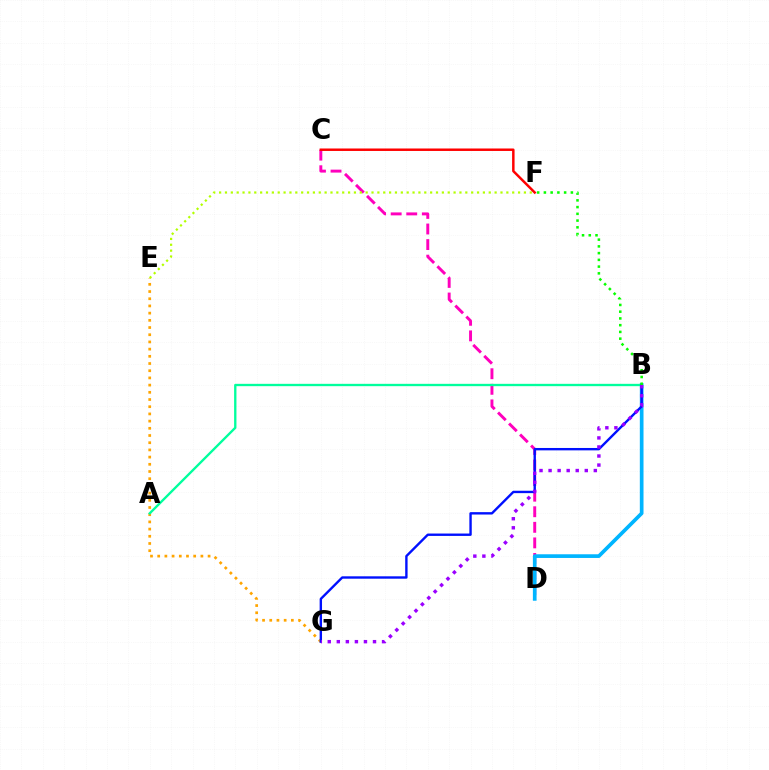{('C', 'D'): [{'color': '#ff00bd', 'line_style': 'dashed', 'thickness': 2.12}], ('E', 'G'): [{'color': '#ffa500', 'line_style': 'dotted', 'thickness': 1.96}], ('B', 'D'): [{'color': '#00b5ff', 'line_style': 'solid', 'thickness': 2.65}], ('E', 'F'): [{'color': '#b3ff00', 'line_style': 'dotted', 'thickness': 1.59}], ('A', 'B'): [{'color': '#00ff9d', 'line_style': 'solid', 'thickness': 1.68}], ('B', 'G'): [{'color': '#0010ff', 'line_style': 'solid', 'thickness': 1.72}, {'color': '#9b00ff', 'line_style': 'dotted', 'thickness': 2.46}], ('B', 'F'): [{'color': '#08ff00', 'line_style': 'dotted', 'thickness': 1.83}], ('C', 'F'): [{'color': '#ff0000', 'line_style': 'solid', 'thickness': 1.78}]}